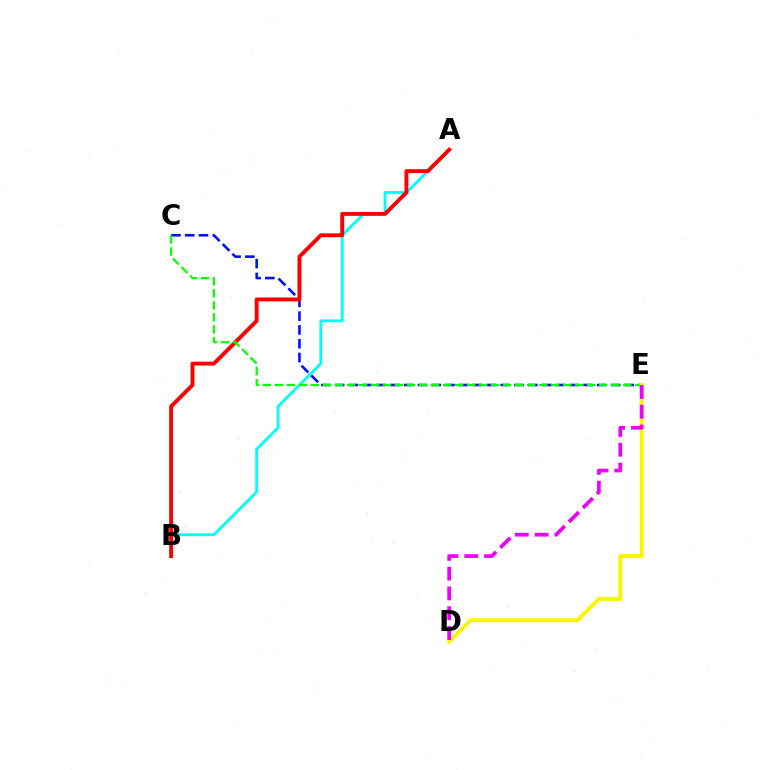{('A', 'B'): [{'color': '#00fff6', 'line_style': 'solid', 'thickness': 2.04}, {'color': '#ff0000', 'line_style': 'solid', 'thickness': 2.8}], ('C', 'E'): [{'color': '#0010ff', 'line_style': 'dashed', 'thickness': 1.87}, {'color': '#08ff00', 'line_style': 'dashed', 'thickness': 1.63}], ('D', 'E'): [{'color': '#fcf500', 'line_style': 'solid', 'thickness': 2.85}, {'color': '#ee00ff', 'line_style': 'dashed', 'thickness': 2.69}]}